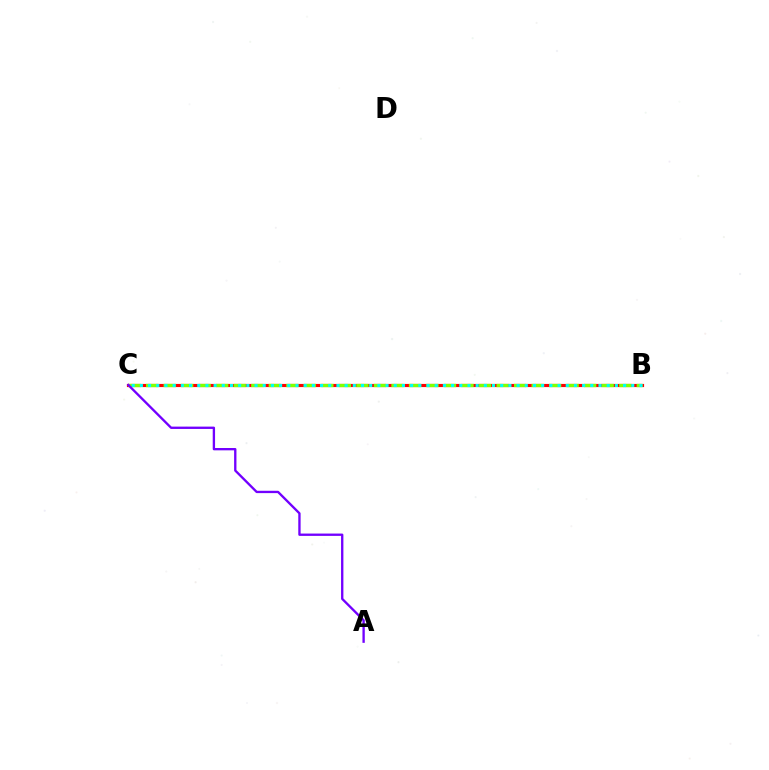{('B', 'C'): [{'color': '#ff0000', 'line_style': 'solid', 'thickness': 2.27}, {'color': '#84ff00', 'line_style': 'dashed', 'thickness': 2.38}, {'color': '#00fff6', 'line_style': 'dotted', 'thickness': 2.23}], ('A', 'C'): [{'color': '#7200ff', 'line_style': 'solid', 'thickness': 1.68}]}